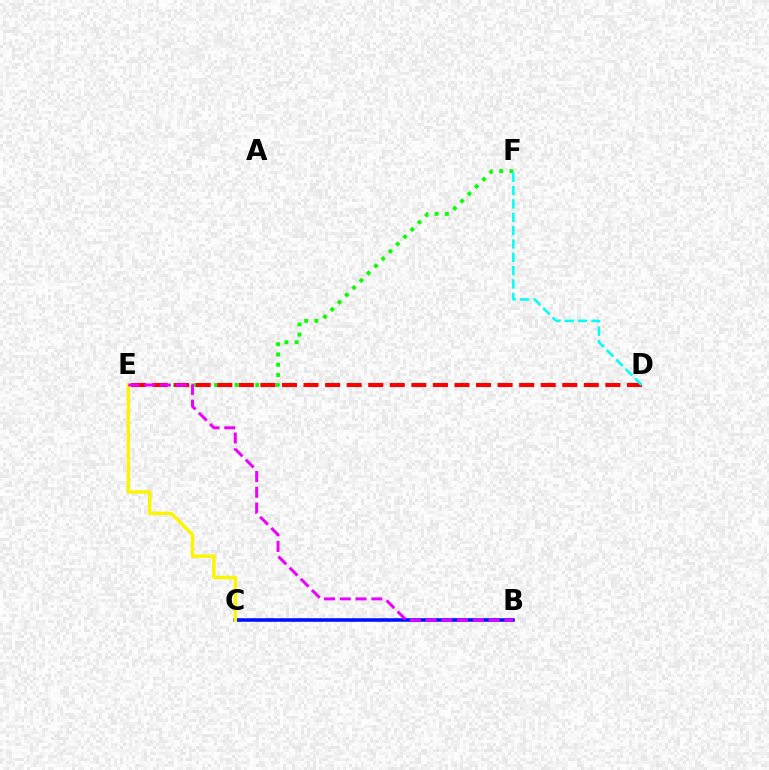{('E', 'F'): [{'color': '#08ff00', 'line_style': 'dotted', 'thickness': 2.79}], ('D', 'E'): [{'color': '#ff0000', 'line_style': 'dashed', 'thickness': 2.93}], ('B', 'C'): [{'color': '#0010ff', 'line_style': 'solid', 'thickness': 2.57}], ('D', 'F'): [{'color': '#00fff6', 'line_style': 'dashed', 'thickness': 1.82}], ('C', 'E'): [{'color': '#fcf500', 'line_style': 'solid', 'thickness': 2.47}], ('B', 'E'): [{'color': '#ee00ff', 'line_style': 'dashed', 'thickness': 2.14}]}